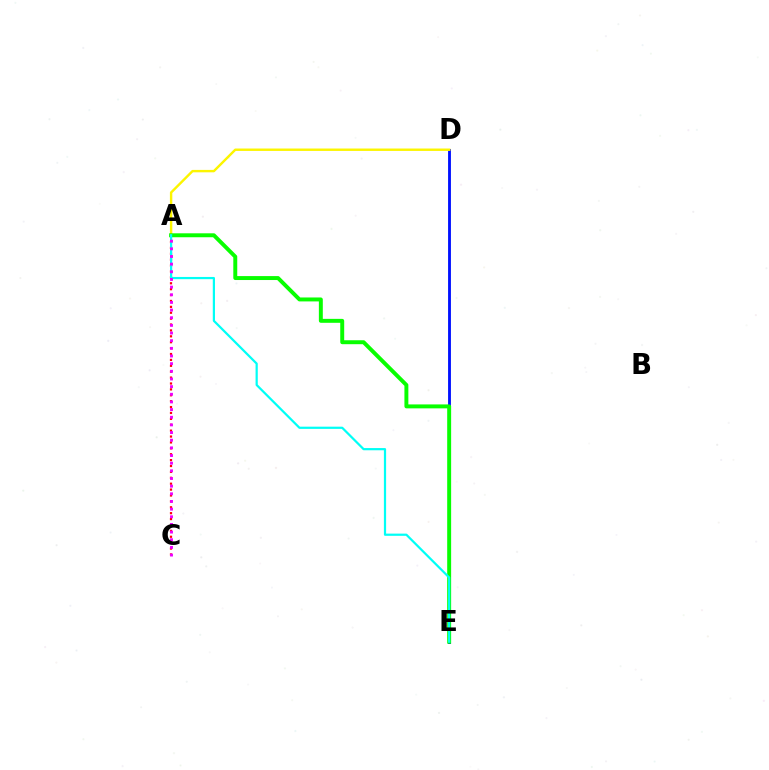{('A', 'C'): [{'color': '#ff0000', 'line_style': 'dotted', 'thickness': 1.6}, {'color': '#ee00ff', 'line_style': 'dotted', 'thickness': 2.08}], ('D', 'E'): [{'color': '#0010ff', 'line_style': 'solid', 'thickness': 2.05}], ('A', 'D'): [{'color': '#fcf500', 'line_style': 'solid', 'thickness': 1.74}], ('A', 'E'): [{'color': '#08ff00', 'line_style': 'solid', 'thickness': 2.84}, {'color': '#00fff6', 'line_style': 'solid', 'thickness': 1.59}]}